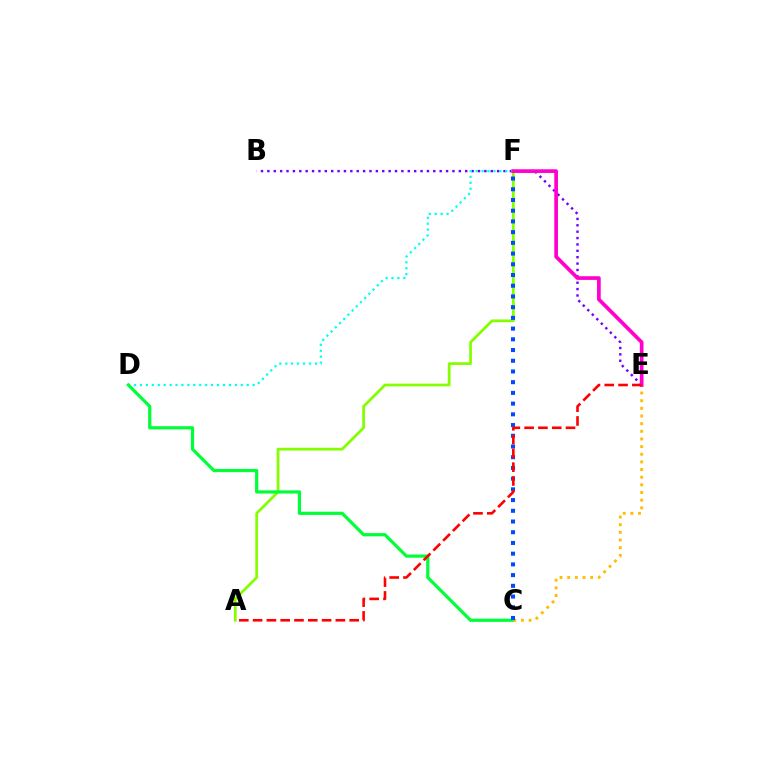{('B', 'E'): [{'color': '#7200ff', 'line_style': 'dotted', 'thickness': 1.73}], ('D', 'F'): [{'color': '#00fff6', 'line_style': 'dotted', 'thickness': 1.61}], ('A', 'F'): [{'color': '#84ff00', 'line_style': 'solid', 'thickness': 1.98}], ('C', 'D'): [{'color': '#00ff39', 'line_style': 'solid', 'thickness': 2.32}], ('C', 'E'): [{'color': '#ffbd00', 'line_style': 'dotted', 'thickness': 2.08}], ('E', 'F'): [{'color': '#ff00cf', 'line_style': 'solid', 'thickness': 2.66}], ('C', 'F'): [{'color': '#004bff', 'line_style': 'dotted', 'thickness': 2.91}], ('A', 'E'): [{'color': '#ff0000', 'line_style': 'dashed', 'thickness': 1.87}]}